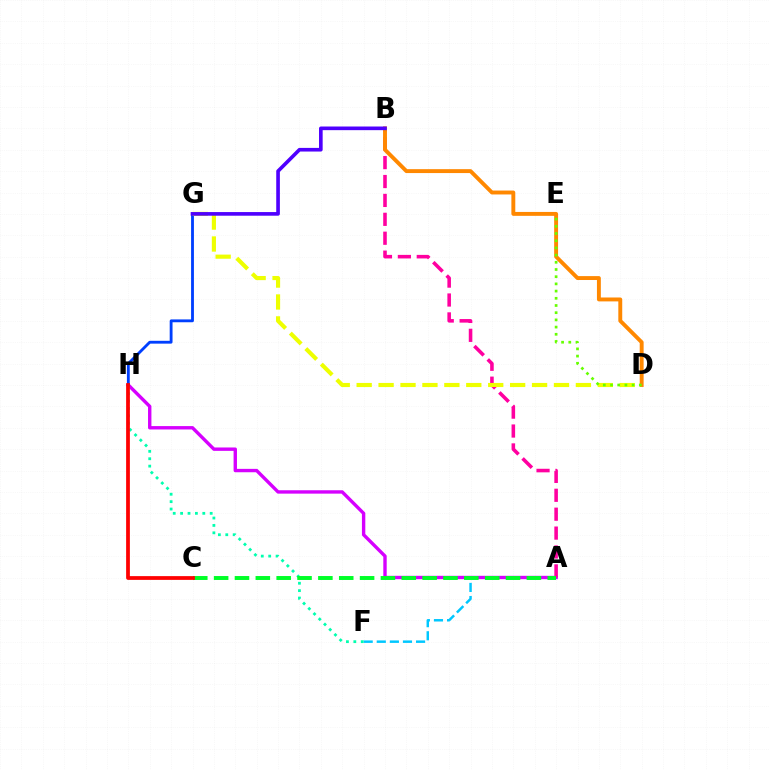{('A', 'F'): [{'color': '#00c7ff', 'line_style': 'dashed', 'thickness': 1.78}], ('A', 'H'): [{'color': '#d600ff', 'line_style': 'solid', 'thickness': 2.44}], ('A', 'B'): [{'color': '#ff00a0', 'line_style': 'dashed', 'thickness': 2.57}], ('F', 'H'): [{'color': '#00ffaf', 'line_style': 'dotted', 'thickness': 2.01}], ('G', 'H'): [{'color': '#003fff', 'line_style': 'solid', 'thickness': 2.04}], ('D', 'G'): [{'color': '#eeff00', 'line_style': 'dashed', 'thickness': 2.98}], ('B', 'D'): [{'color': '#ff8800', 'line_style': 'solid', 'thickness': 2.81}], ('D', 'E'): [{'color': '#66ff00', 'line_style': 'dotted', 'thickness': 1.96}], ('A', 'C'): [{'color': '#00ff27', 'line_style': 'dashed', 'thickness': 2.83}], ('C', 'H'): [{'color': '#ff0000', 'line_style': 'solid', 'thickness': 2.7}], ('B', 'G'): [{'color': '#4f00ff', 'line_style': 'solid', 'thickness': 2.62}]}